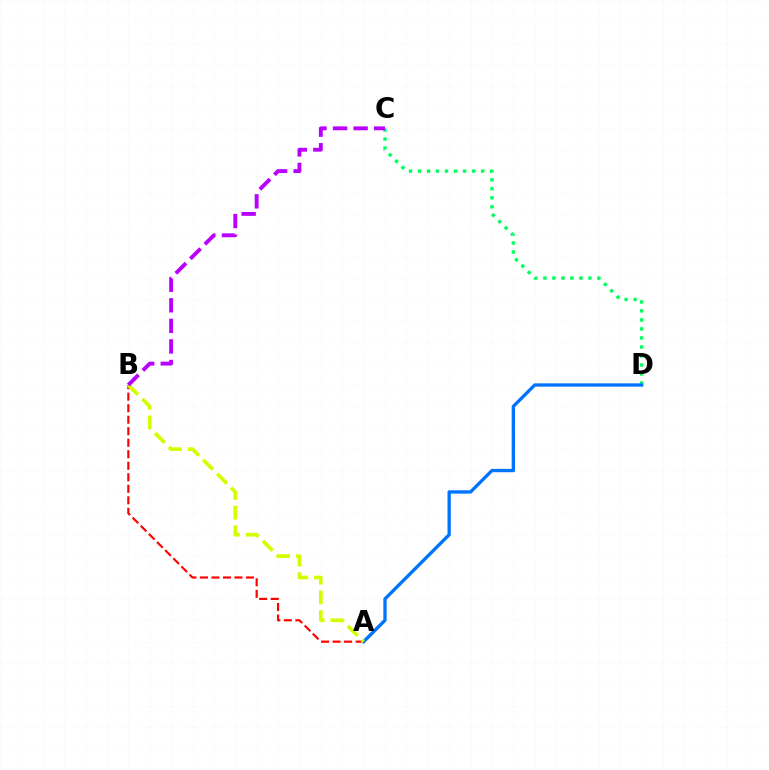{('C', 'D'): [{'color': '#00ff5c', 'line_style': 'dotted', 'thickness': 2.45}], ('A', 'B'): [{'color': '#ff0000', 'line_style': 'dashed', 'thickness': 1.56}, {'color': '#d1ff00', 'line_style': 'dashed', 'thickness': 2.68}], ('A', 'D'): [{'color': '#0074ff', 'line_style': 'solid', 'thickness': 2.4}], ('B', 'C'): [{'color': '#b900ff', 'line_style': 'dashed', 'thickness': 2.79}]}